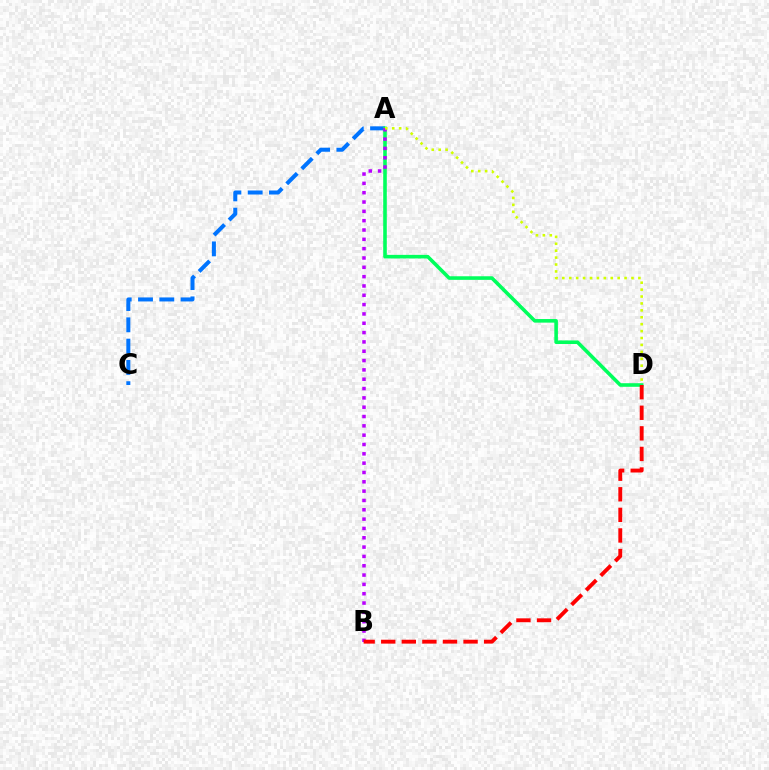{('A', 'C'): [{'color': '#0074ff', 'line_style': 'dashed', 'thickness': 2.89}], ('A', 'D'): [{'color': '#00ff5c', 'line_style': 'solid', 'thickness': 2.58}, {'color': '#d1ff00', 'line_style': 'dotted', 'thickness': 1.88}], ('A', 'B'): [{'color': '#b900ff', 'line_style': 'dotted', 'thickness': 2.53}], ('B', 'D'): [{'color': '#ff0000', 'line_style': 'dashed', 'thickness': 2.8}]}